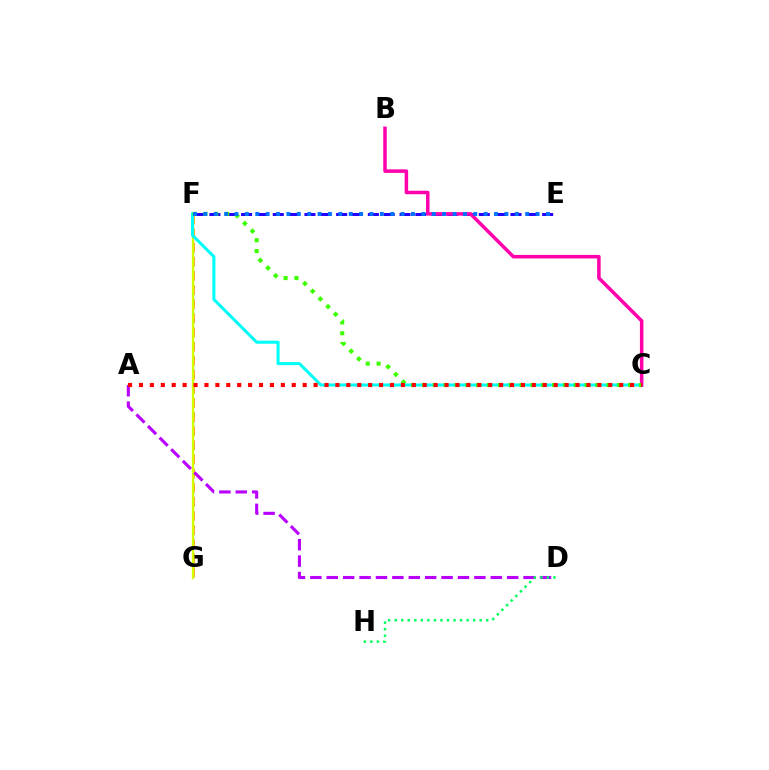{('F', 'G'): [{'color': '#ff9400', 'line_style': 'dashed', 'thickness': 1.92}, {'color': '#d1ff00', 'line_style': 'solid', 'thickness': 1.64}], ('E', 'F'): [{'color': '#2500ff', 'line_style': 'dashed', 'thickness': 2.15}, {'color': '#0074ff', 'line_style': 'dotted', 'thickness': 2.82}], ('C', 'F'): [{'color': '#00fff6', 'line_style': 'solid', 'thickness': 2.19}, {'color': '#3dff00', 'line_style': 'dotted', 'thickness': 2.95}], ('A', 'D'): [{'color': '#b900ff', 'line_style': 'dashed', 'thickness': 2.23}], ('D', 'H'): [{'color': '#00ff5c', 'line_style': 'dotted', 'thickness': 1.78}], ('B', 'C'): [{'color': '#ff00ac', 'line_style': 'solid', 'thickness': 2.53}], ('A', 'C'): [{'color': '#ff0000', 'line_style': 'dotted', 'thickness': 2.97}]}